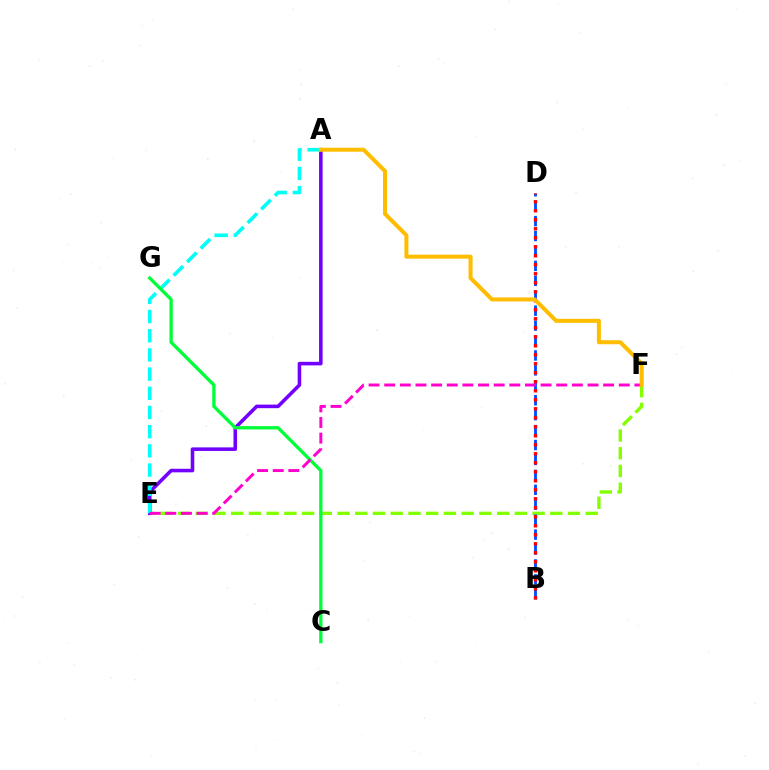{('E', 'F'): [{'color': '#84ff00', 'line_style': 'dashed', 'thickness': 2.41}, {'color': '#ff00cf', 'line_style': 'dashed', 'thickness': 2.12}], ('B', 'D'): [{'color': '#004bff', 'line_style': 'dashed', 'thickness': 2.03}, {'color': '#ff0000', 'line_style': 'dotted', 'thickness': 2.45}], ('A', 'E'): [{'color': '#7200ff', 'line_style': 'solid', 'thickness': 2.57}, {'color': '#00fff6', 'line_style': 'dashed', 'thickness': 2.61}], ('C', 'G'): [{'color': '#00ff39', 'line_style': 'solid', 'thickness': 2.39}], ('A', 'F'): [{'color': '#ffbd00', 'line_style': 'solid', 'thickness': 2.9}]}